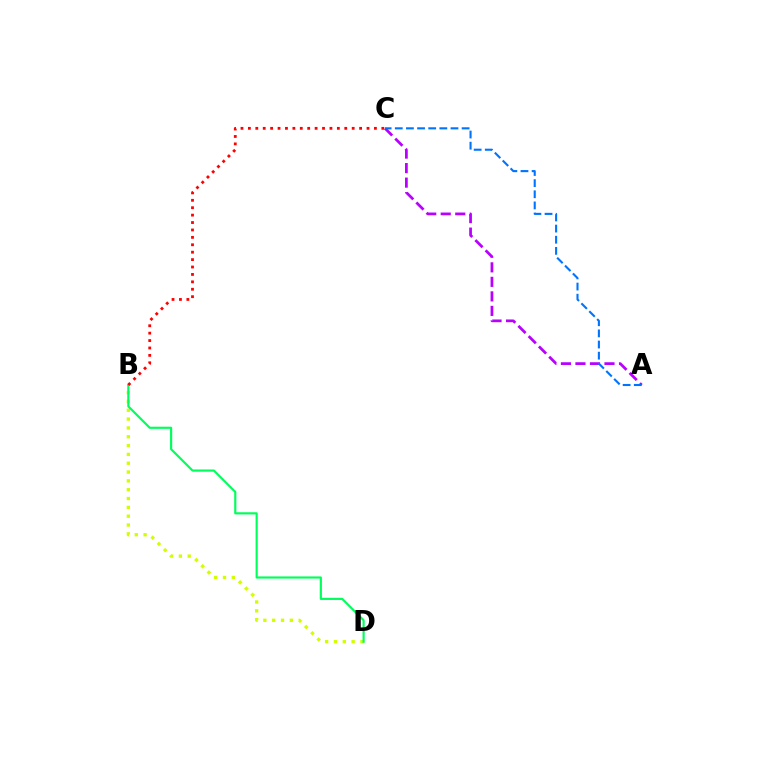{('B', 'D'): [{'color': '#d1ff00', 'line_style': 'dotted', 'thickness': 2.4}, {'color': '#00ff5c', 'line_style': 'solid', 'thickness': 1.56}], ('B', 'C'): [{'color': '#ff0000', 'line_style': 'dotted', 'thickness': 2.01}], ('A', 'C'): [{'color': '#b900ff', 'line_style': 'dashed', 'thickness': 1.97}, {'color': '#0074ff', 'line_style': 'dashed', 'thickness': 1.51}]}